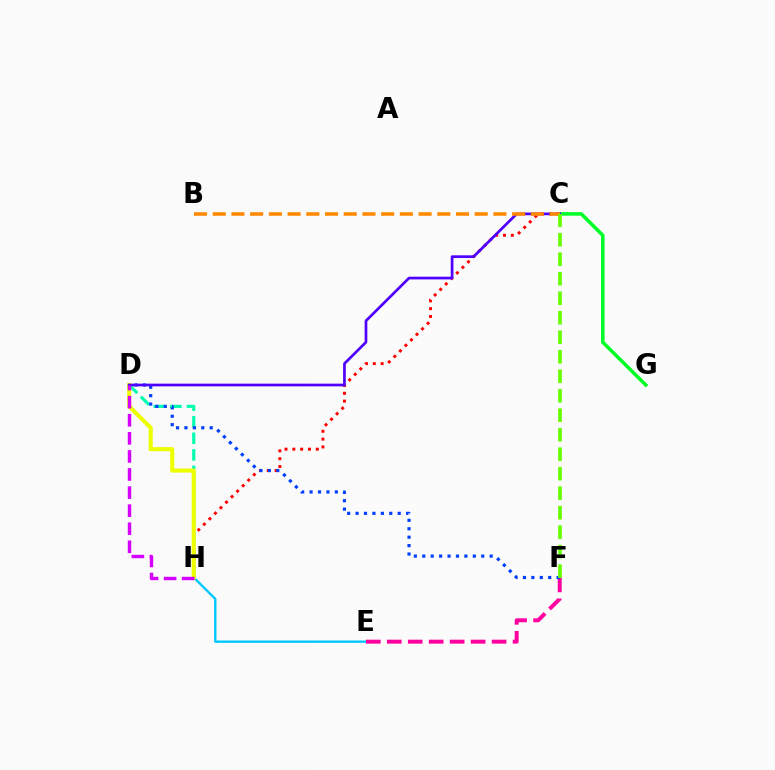{('C', 'H'): [{'color': '#ff0000', 'line_style': 'dotted', 'thickness': 2.13}], ('D', 'H'): [{'color': '#00ffaf', 'line_style': 'dashed', 'thickness': 2.25}, {'color': '#eeff00', 'line_style': 'solid', 'thickness': 2.96}, {'color': '#d600ff', 'line_style': 'dashed', 'thickness': 2.46}], ('E', 'H'): [{'color': '#00c7ff', 'line_style': 'solid', 'thickness': 1.7}], ('E', 'F'): [{'color': '#ff00a0', 'line_style': 'dashed', 'thickness': 2.85}], ('C', 'G'): [{'color': '#00ff27', 'line_style': 'solid', 'thickness': 2.56}], ('D', 'F'): [{'color': '#003fff', 'line_style': 'dotted', 'thickness': 2.29}], ('C', 'D'): [{'color': '#4f00ff', 'line_style': 'solid', 'thickness': 1.95}], ('B', 'C'): [{'color': '#ff8800', 'line_style': 'dashed', 'thickness': 2.54}], ('C', 'F'): [{'color': '#66ff00', 'line_style': 'dashed', 'thickness': 2.65}]}